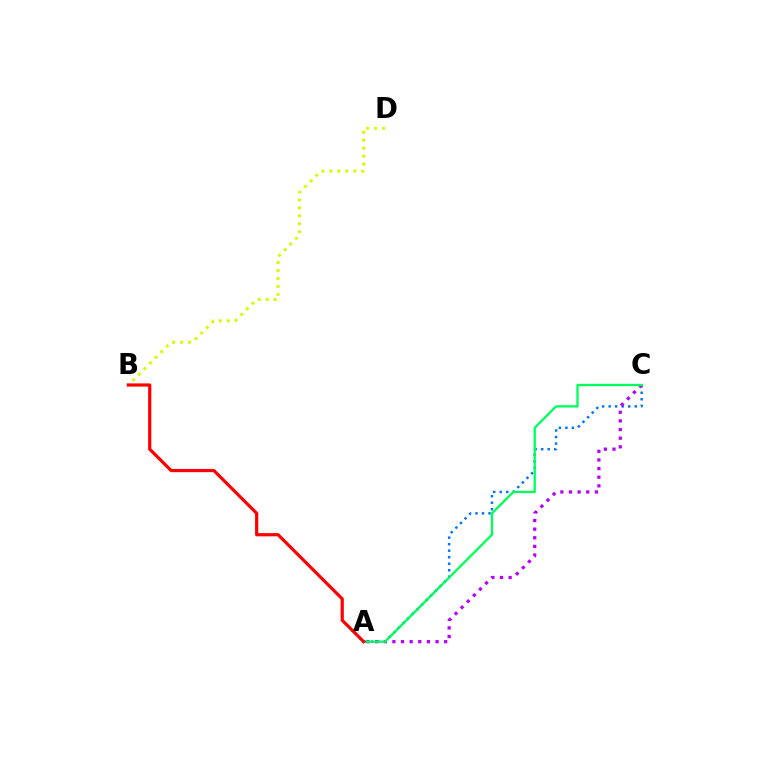{('B', 'D'): [{'color': '#d1ff00', 'line_style': 'dotted', 'thickness': 2.16}], ('A', 'C'): [{'color': '#0074ff', 'line_style': 'dotted', 'thickness': 1.77}, {'color': '#b900ff', 'line_style': 'dotted', 'thickness': 2.34}, {'color': '#00ff5c', 'line_style': 'solid', 'thickness': 1.67}], ('A', 'B'): [{'color': '#ff0000', 'line_style': 'solid', 'thickness': 2.3}]}